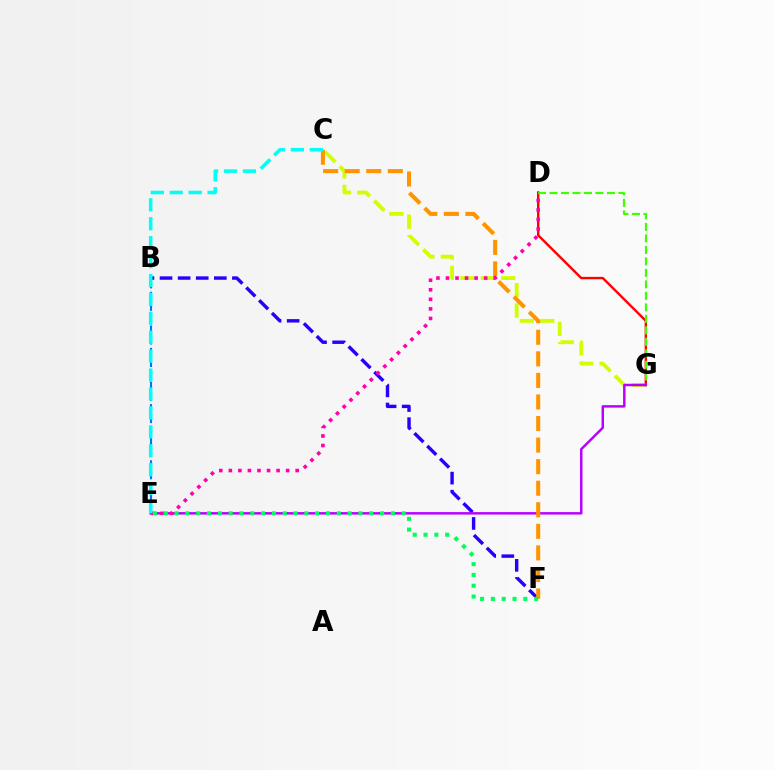{('C', 'G'): [{'color': '#d1ff00', 'line_style': 'dashed', 'thickness': 2.78}], ('D', 'G'): [{'color': '#ff0000', 'line_style': 'solid', 'thickness': 1.72}, {'color': '#3dff00', 'line_style': 'dashed', 'thickness': 1.56}], ('B', 'F'): [{'color': '#2500ff', 'line_style': 'dashed', 'thickness': 2.46}], ('E', 'G'): [{'color': '#b900ff', 'line_style': 'solid', 'thickness': 1.77}], ('B', 'E'): [{'color': '#0074ff', 'line_style': 'dashed', 'thickness': 1.53}], ('C', 'F'): [{'color': '#ff9400', 'line_style': 'dashed', 'thickness': 2.93}], ('D', 'E'): [{'color': '#ff00ac', 'line_style': 'dotted', 'thickness': 2.59}], ('C', 'E'): [{'color': '#00fff6', 'line_style': 'dashed', 'thickness': 2.57}], ('E', 'F'): [{'color': '#00ff5c', 'line_style': 'dotted', 'thickness': 2.94}]}